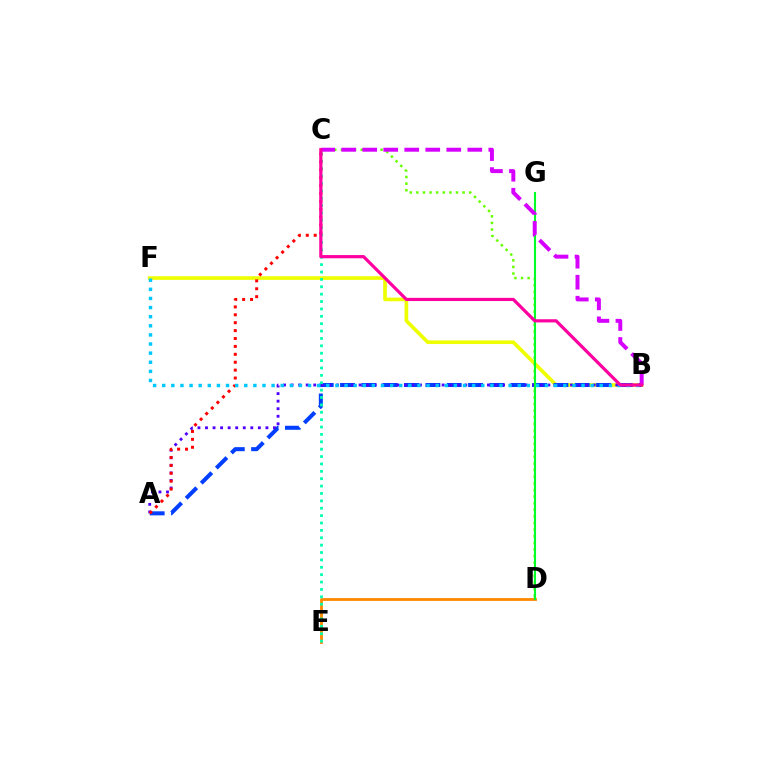{('B', 'F'): [{'color': '#eeff00', 'line_style': 'solid', 'thickness': 2.61}, {'color': '#00c7ff', 'line_style': 'dotted', 'thickness': 2.48}], ('D', 'E'): [{'color': '#ff8800', 'line_style': 'solid', 'thickness': 2.02}], ('A', 'B'): [{'color': '#003fff', 'line_style': 'dashed', 'thickness': 2.9}, {'color': '#4f00ff', 'line_style': 'dotted', 'thickness': 2.05}], ('C', 'D'): [{'color': '#66ff00', 'line_style': 'dotted', 'thickness': 1.79}], ('D', 'G'): [{'color': '#00ff27', 'line_style': 'solid', 'thickness': 1.51}], ('C', 'E'): [{'color': '#00ffaf', 'line_style': 'dotted', 'thickness': 2.01}], ('A', 'C'): [{'color': '#ff0000', 'line_style': 'dotted', 'thickness': 2.15}], ('B', 'C'): [{'color': '#d600ff', 'line_style': 'dashed', 'thickness': 2.85}, {'color': '#ff00a0', 'line_style': 'solid', 'thickness': 2.3}]}